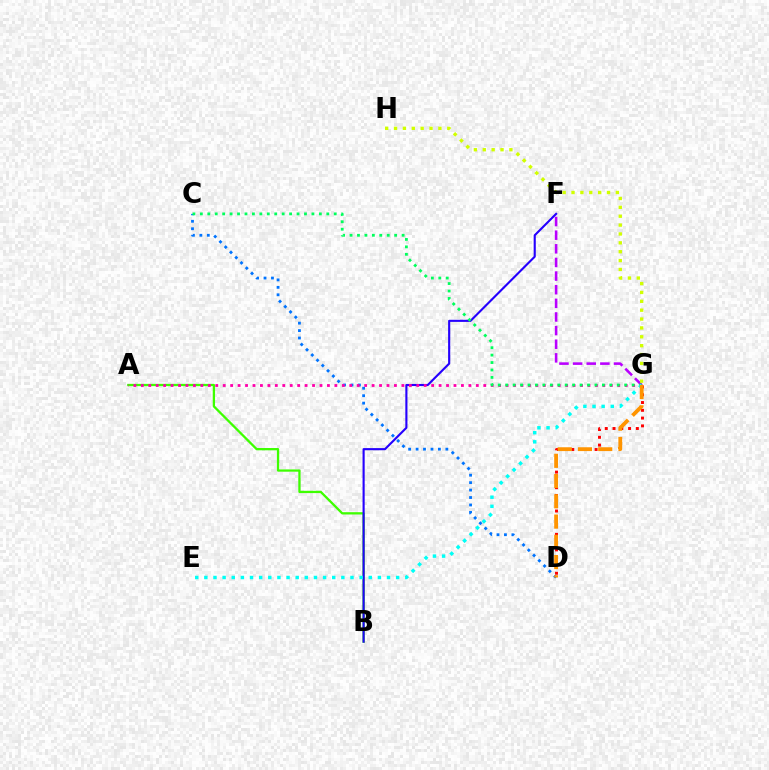{('F', 'G'): [{'color': '#b900ff', 'line_style': 'dashed', 'thickness': 1.85}], ('G', 'H'): [{'color': '#d1ff00', 'line_style': 'dotted', 'thickness': 2.41}], ('A', 'B'): [{'color': '#3dff00', 'line_style': 'solid', 'thickness': 1.65}], ('D', 'G'): [{'color': '#ff0000', 'line_style': 'dotted', 'thickness': 2.11}, {'color': '#ff9400', 'line_style': 'dashed', 'thickness': 2.75}], ('B', 'F'): [{'color': '#2500ff', 'line_style': 'solid', 'thickness': 1.53}], ('C', 'D'): [{'color': '#0074ff', 'line_style': 'dotted', 'thickness': 2.02}], ('A', 'G'): [{'color': '#ff00ac', 'line_style': 'dotted', 'thickness': 2.02}], ('C', 'G'): [{'color': '#00ff5c', 'line_style': 'dotted', 'thickness': 2.02}], ('E', 'G'): [{'color': '#00fff6', 'line_style': 'dotted', 'thickness': 2.48}]}